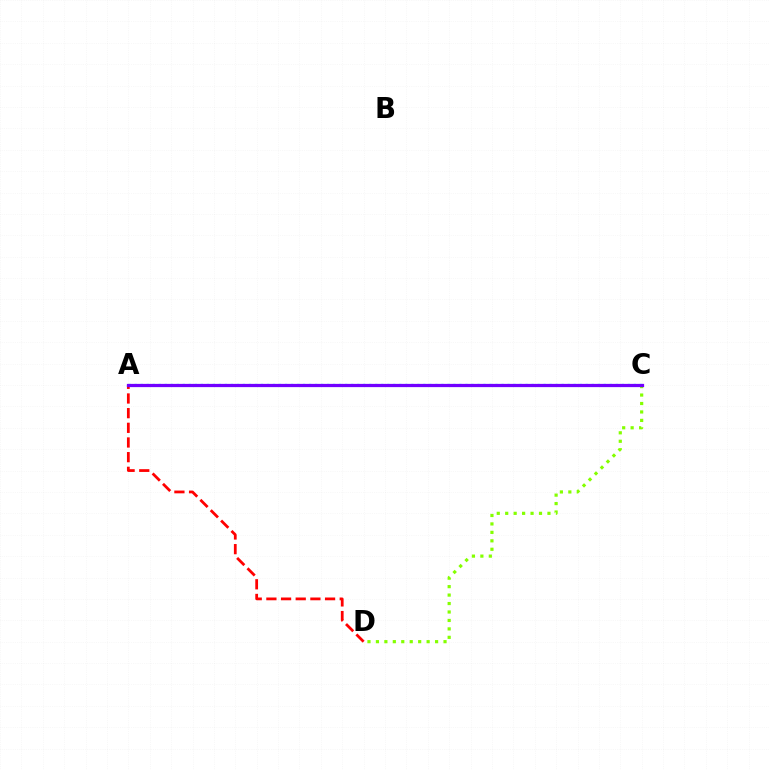{('A', 'D'): [{'color': '#ff0000', 'line_style': 'dashed', 'thickness': 1.99}], ('C', 'D'): [{'color': '#84ff00', 'line_style': 'dotted', 'thickness': 2.3}], ('A', 'C'): [{'color': '#00fff6', 'line_style': 'dotted', 'thickness': 1.63}, {'color': '#7200ff', 'line_style': 'solid', 'thickness': 2.33}]}